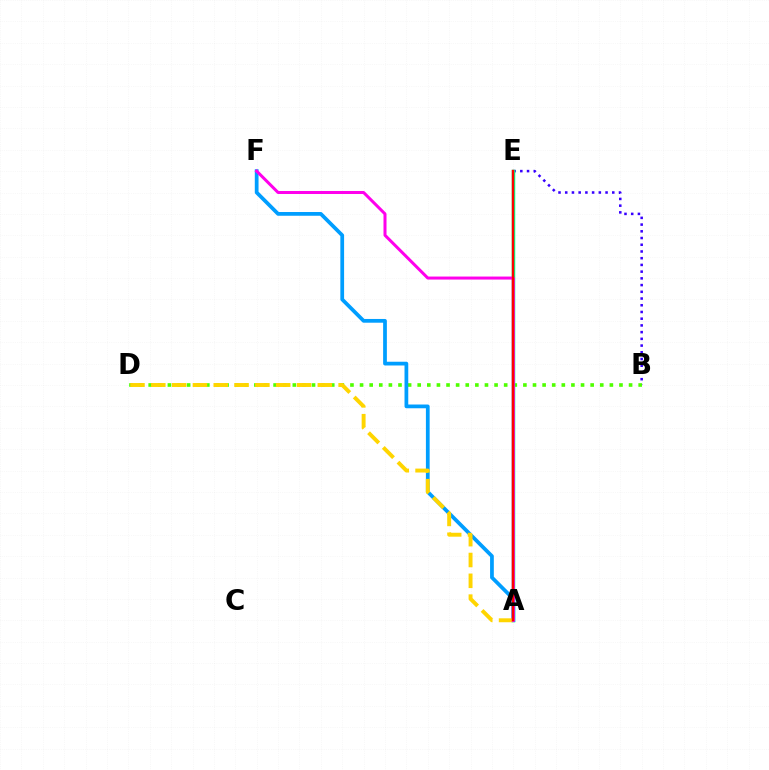{('B', 'E'): [{'color': '#3700ff', 'line_style': 'dotted', 'thickness': 1.83}], ('B', 'D'): [{'color': '#4fff00', 'line_style': 'dotted', 'thickness': 2.61}], ('A', 'E'): [{'color': '#00ff86', 'line_style': 'solid', 'thickness': 2.51}, {'color': '#ff0000', 'line_style': 'solid', 'thickness': 1.71}], ('A', 'F'): [{'color': '#009eff', 'line_style': 'solid', 'thickness': 2.7}, {'color': '#ff00ed', 'line_style': 'solid', 'thickness': 2.17}], ('A', 'D'): [{'color': '#ffd500', 'line_style': 'dashed', 'thickness': 2.83}]}